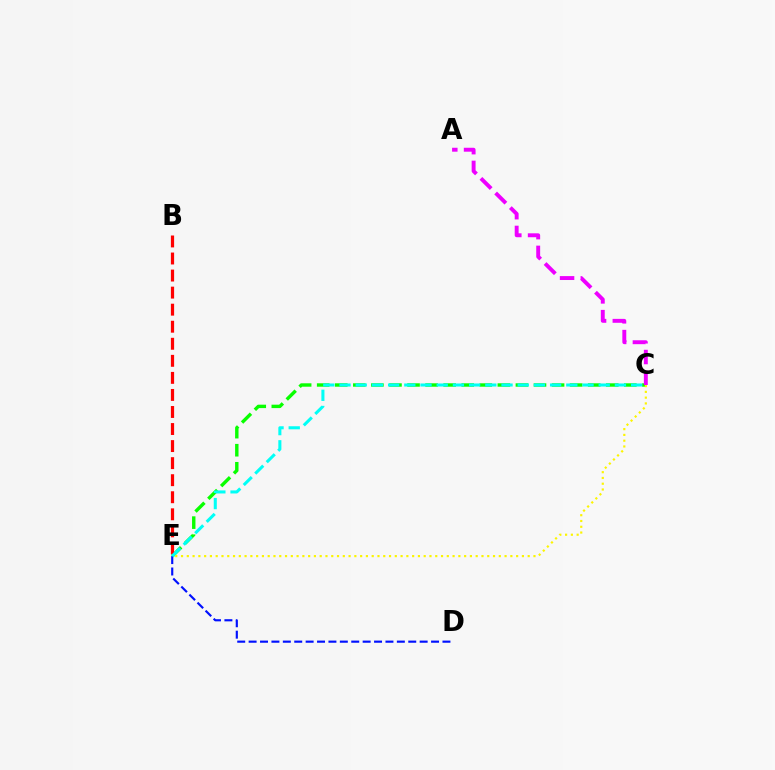{('C', 'E'): [{'color': '#08ff00', 'line_style': 'dashed', 'thickness': 2.45}, {'color': '#00fff6', 'line_style': 'dashed', 'thickness': 2.2}, {'color': '#fcf500', 'line_style': 'dotted', 'thickness': 1.57}], ('B', 'E'): [{'color': '#ff0000', 'line_style': 'dashed', 'thickness': 2.32}], ('D', 'E'): [{'color': '#0010ff', 'line_style': 'dashed', 'thickness': 1.55}], ('A', 'C'): [{'color': '#ee00ff', 'line_style': 'dashed', 'thickness': 2.82}]}